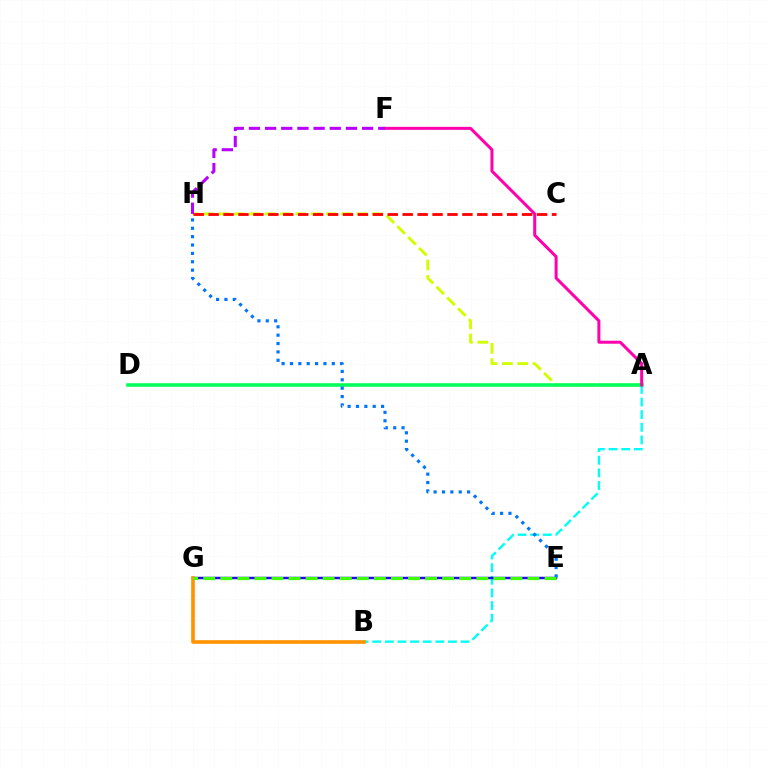{('A', 'H'): [{'color': '#d1ff00', 'line_style': 'dashed', 'thickness': 2.08}], ('C', 'H'): [{'color': '#ff0000', 'line_style': 'dashed', 'thickness': 2.03}], ('A', 'D'): [{'color': '#00ff5c', 'line_style': 'solid', 'thickness': 2.56}], ('A', 'B'): [{'color': '#00fff6', 'line_style': 'dashed', 'thickness': 1.72}], ('E', 'G'): [{'color': '#2500ff', 'line_style': 'solid', 'thickness': 1.76}, {'color': '#3dff00', 'line_style': 'dashed', 'thickness': 2.32}], ('A', 'F'): [{'color': '#ff00ac', 'line_style': 'solid', 'thickness': 2.16}], ('E', 'H'): [{'color': '#0074ff', 'line_style': 'dotted', 'thickness': 2.27}], ('B', 'G'): [{'color': '#ff9400', 'line_style': 'solid', 'thickness': 2.63}], ('F', 'H'): [{'color': '#b900ff', 'line_style': 'dashed', 'thickness': 2.2}]}